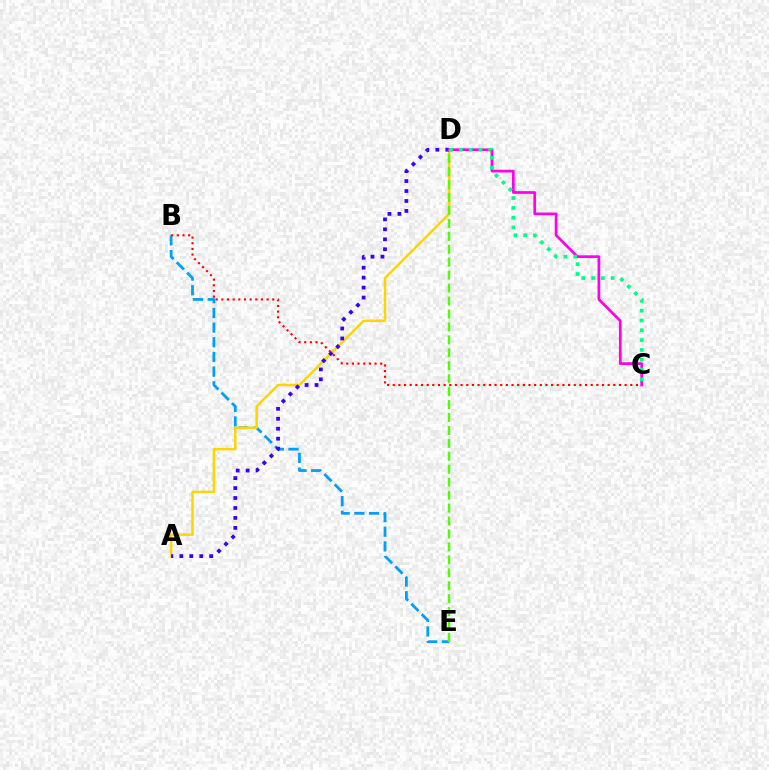{('B', 'E'): [{'color': '#009eff', 'line_style': 'dashed', 'thickness': 1.99}], ('A', 'D'): [{'color': '#ffd500', 'line_style': 'solid', 'thickness': 1.78}, {'color': '#3700ff', 'line_style': 'dotted', 'thickness': 2.7}], ('C', 'D'): [{'color': '#ff00ed', 'line_style': 'solid', 'thickness': 1.95}, {'color': '#00ff86', 'line_style': 'dotted', 'thickness': 2.67}], ('D', 'E'): [{'color': '#4fff00', 'line_style': 'dashed', 'thickness': 1.76}], ('B', 'C'): [{'color': '#ff0000', 'line_style': 'dotted', 'thickness': 1.54}]}